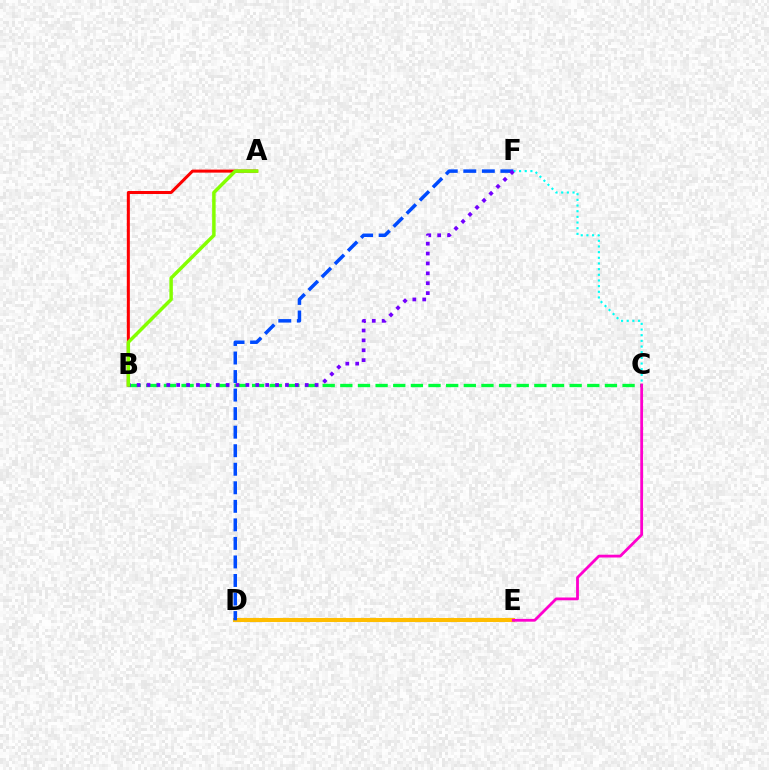{('C', 'F'): [{'color': '#00fff6', 'line_style': 'dotted', 'thickness': 1.54}], ('A', 'B'): [{'color': '#ff0000', 'line_style': 'solid', 'thickness': 2.18}, {'color': '#84ff00', 'line_style': 'solid', 'thickness': 2.5}], ('D', 'E'): [{'color': '#ffbd00', 'line_style': 'solid', 'thickness': 2.92}], ('B', 'C'): [{'color': '#00ff39', 'line_style': 'dashed', 'thickness': 2.4}], ('D', 'F'): [{'color': '#004bff', 'line_style': 'dashed', 'thickness': 2.52}], ('B', 'F'): [{'color': '#7200ff', 'line_style': 'dotted', 'thickness': 2.69}], ('C', 'E'): [{'color': '#ff00cf', 'line_style': 'solid', 'thickness': 2.01}]}